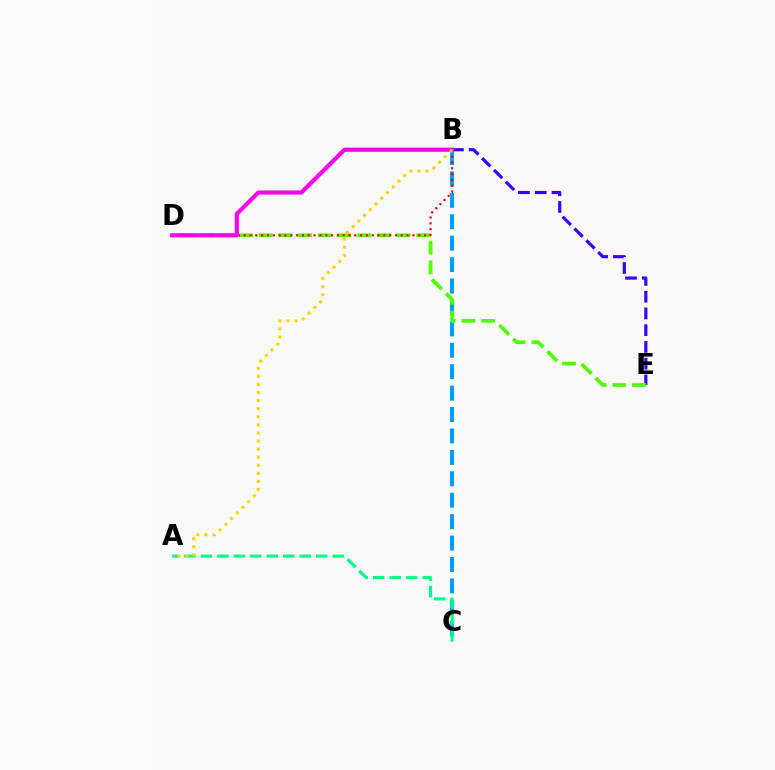{('B', 'C'): [{'color': '#009eff', 'line_style': 'dashed', 'thickness': 2.91}], ('B', 'E'): [{'color': '#3700ff', 'line_style': 'dashed', 'thickness': 2.27}], ('A', 'C'): [{'color': '#00ff86', 'line_style': 'dashed', 'thickness': 2.24}], ('D', 'E'): [{'color': '#4fff00', 'line_style': 'dashed', 'thickness': 2.68}], ('B', 'D'): [{'color': '#ff0000', 'line_style': 'dotted', 'thickness': 1.58}, {'color': '#ff00ed', 'line_style': 'solid', 'thickness': 2.98}], ('A', 'B'): [{'color': '#ffd500', 'line_style': 'dotted', 'thickness': 2.19}]}